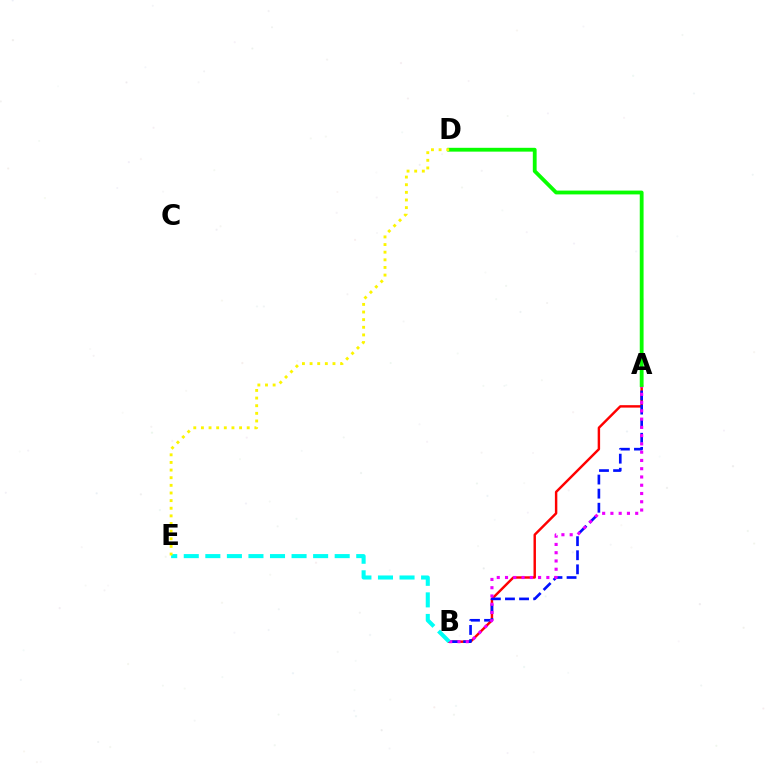{('A', 'B'): [{'color': '#ff0000', 'line_style': 'solid', 'thickness': 1.76}, {'color': '#0010ff', 'line_style': 'dashed', 'thickness': 1.91}, {'color': '#ee00ff', 'line_style': 'dotted', 'thickness': 2.25}], ('A', 'D'): [{'color': '#08ff00', 'line_style': 'solid', 'thickness': 2.75}], ('B', 'E'): [{'color': '#00fff6', 'line_style': 'dashed', 'thickness': 2.93}], ('D', 'E'): [{'color': '#fcf500', 'line_style': 'dotted', 'thickness': 2.07}]}